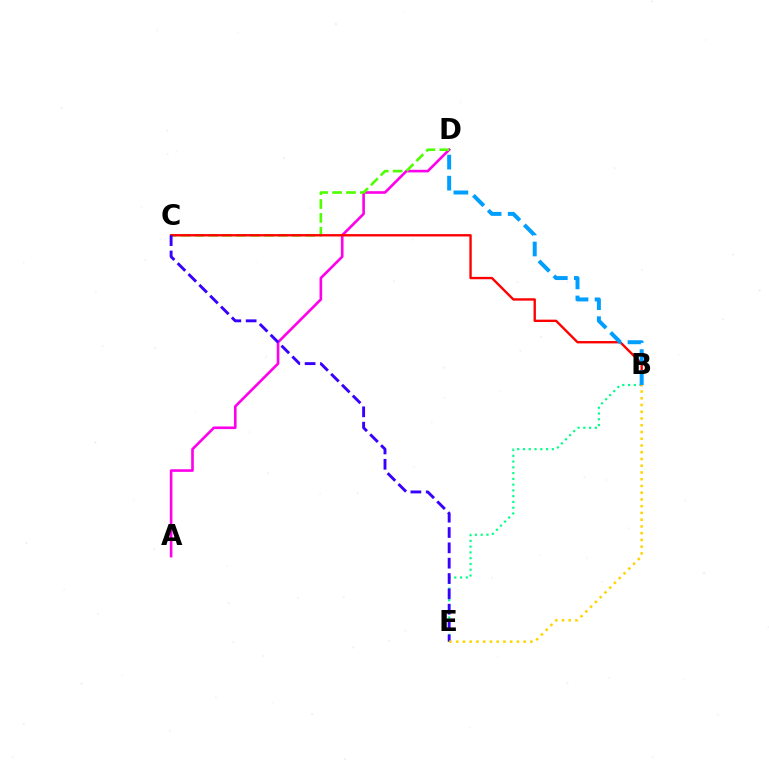{('A', 'D'): [{'color': '#ff00ed', 'line_style': 'solid', 'thickness': 1.89}], ('C', 'D'): [{'color': '#4fff00', 'line_style': 'dashed', 'thickness': 1.89}], ('B', 'E'): [{'color': '#00ff86', 'line_style': 'dotted', 'thickness': 1.57}, {'color': '#ffd500', 'line_style': 'dotted', 'thickness': 1.83}], ('B', 'C'): [{'color': '#ff0000', 'line_style': 'solid', 'thickness': 1.71}], ('C', 'E'): [{'color': '#3700ff', 'line_style': 'dashed', 'thickness': 2.08}], ('B', 'D'): [{'color': '#009eff', 'line_style': 'dashed', 'thickness': 2.86}]}